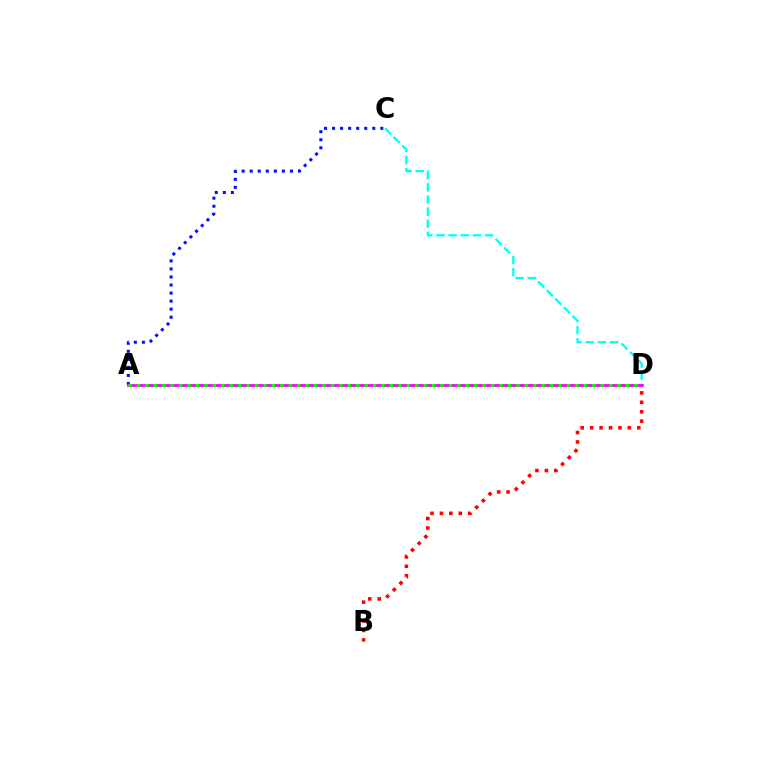{('B', 'D'): [{'color': '#ff0000', 'line_style': 'dotted', 'thickness': 2.56}], ('A', 'C'): [{'color': '#0010ff', 'line_style': 'dotted', 'thickness': 2.19}], ('A', 'D'): [{'color': '#fcf500', 'line_style': 'dotted', 'thickness': 2.27}, {'color': '#ee00ff', 'line_style': 'solid', 'thickness': 1.94}, {'color': '#08ff00', 'line_style': 'dotted', 'thickness': 2.29}], ('C', 'D'): [{'color': '#00fff6', 'line_style': 'dashed', 'thickness': 1.65}]}